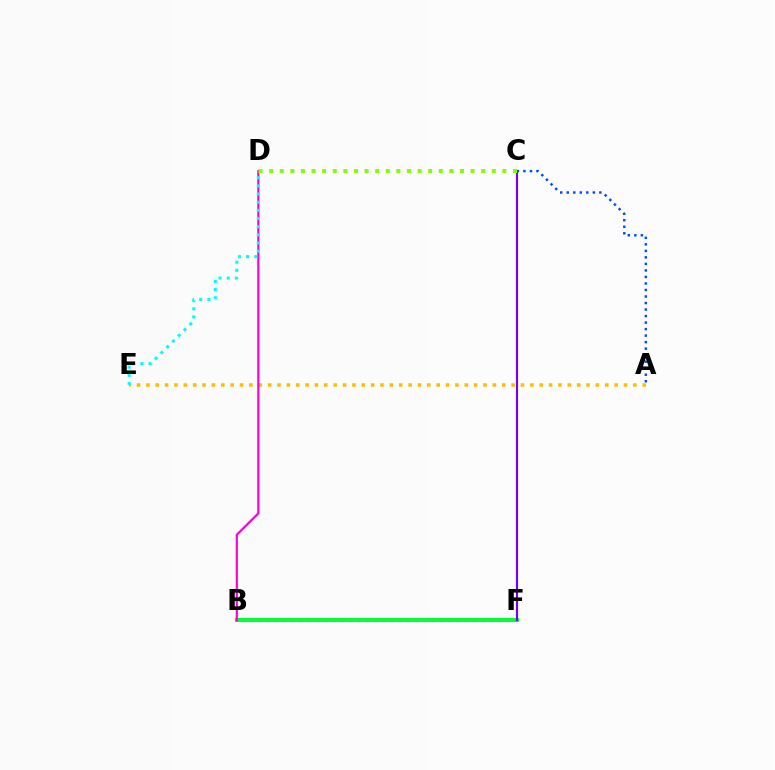{('B', 'F'): [{'color': '#ff0000', 'line_style': 'dotted', 'thickness': 2.24}, {'color': '#00ff39', 'line_style': 'solid', 'thickness': 2.86}], ('A', 'E'): [{'color': '#ffbd00', 'line_style': 'dotted', 'thickness': 2.54}], ('C', 'F'): [{'color': '#7200ff', 'line_style': 'solid', 'thickness': 1.54}], ('B', 'D'): [{'color': '#ff00cf', 'line_style': 'solid', 'thickness': 1.58}], ('D', 'E'): [{'color': '#00fff6', 'line_style': 'dotted', 'thickness': 2.21}], ('A', 'C'): [{'color': '#004bff', 'line_style': 'dotted', 'thickness': 1.77}], ('C', 'D'): [{'color': '#84ff00', 'line_style': 'dotted', 'thickness': 2.88}]}